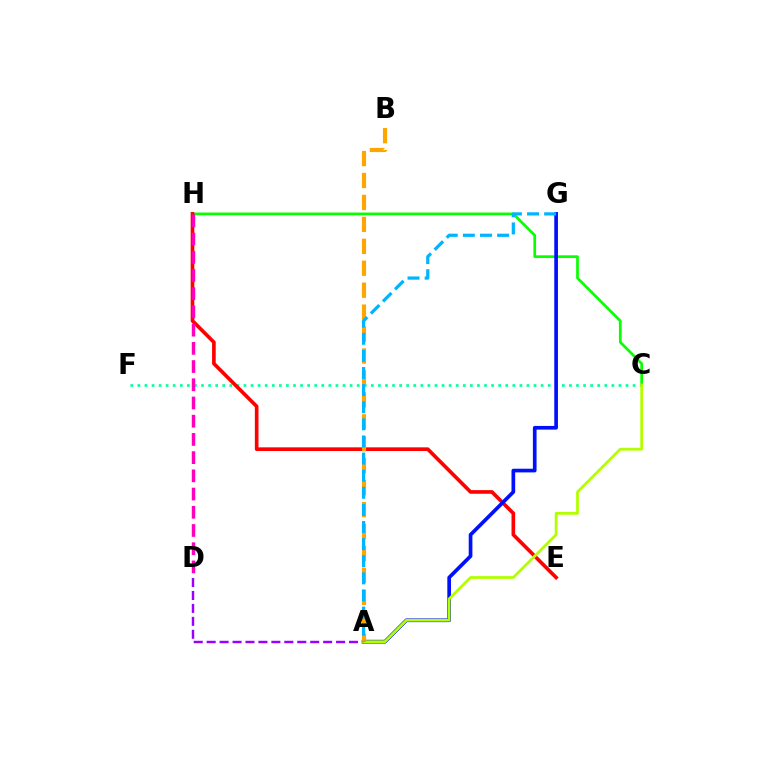{('C', 'F'): [{'color': '#00ff9d', 'line_style': 'dotted', 'thickness': 1.92}], ('C', 'H'): [{'color': '#08ff00', 'line_style': 'solid', 'thickness': 1.94}], ('E', 'H'): [{'color': '#ff0000', 'line_style': 'solid', 'thickness': 2.63}], ('D', 'H'): [{'color': '#ff00bd', 'line_style': 'dashed', 'thickness': 2.47}], ('A', 'G'): [{'color': '#0010ff', 'line_style': 'solid', 'thickness': 2.65}, {'color': '#00b5ff', 'line_style': 'dashed', 'thickness': 2.32}], ('A', 'D'): [{'color': '#9b00ff', 'line_style': 'dashed', 'thickness': 1.76}], ('A', 'C'): [{'color': '#b3ff00', 'line_style': 'solid', 'thickness': 2.0}], ('A', 'B'): [{'color': '#ffa500', 'line_style': 'dashed', 'thickness': 2.98}]}